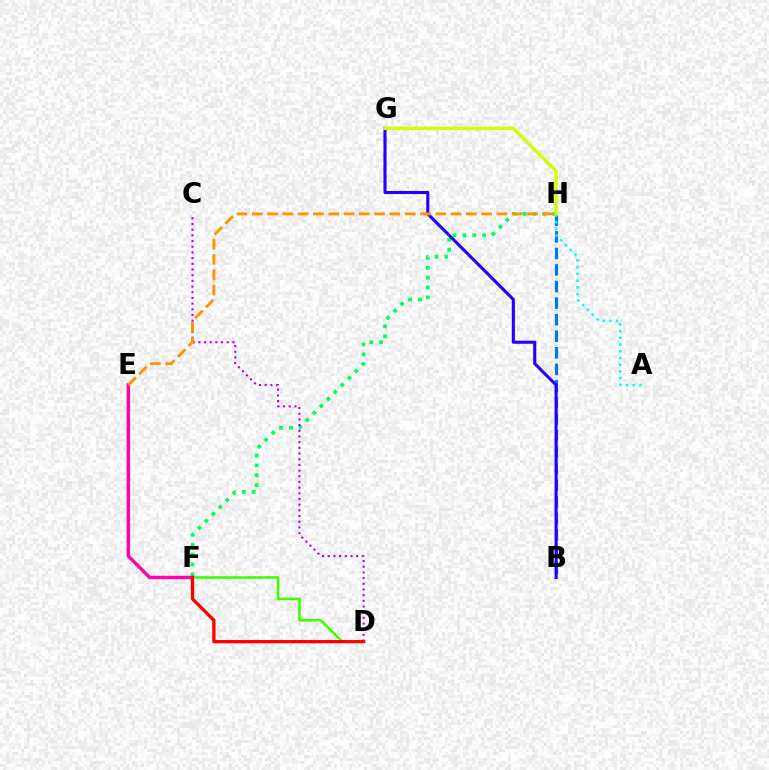{('F', 'H'): [{'color': '#00ff5c', 'line_style': 'dotted', 'thickness': 2.68}], ('E', 'F'): [{'color': '#ff00ac', 'line_style': 'solid', 'thickness': 2.47}], ('B', 'H'): [{'color': '#0074ff', 'line_style': 'dashed', 'thickness': 2.25}], ('A', 'H'): [{'color': '#00fff6', 'line_style': 'dotted', 'thickness': 1.83}], ('B', 'G'): [{'color': '#2500ff', 'line_style': 'solid', 'thickness': 2.23}], ('C', 'D'): [{'color': '#b900ff', 'line_style': 'dotted', 'thickness': 1.54}], ('E', 'H'): [{'color': '#ff9400', 'line_style': 'dashed', 'thickness': 2.08}], ('D', 'F'): [{'color': '#3dff00', 'line_style': 'solid', 'thickness': 1.87}, {'color': '#ff0000', 'line_style': 'solid', 'thickness': 2.36}], ('G', 'H'): [{'color': '#d1ff00', 'line_style': 'solid', 'thickness': 2.42}]}